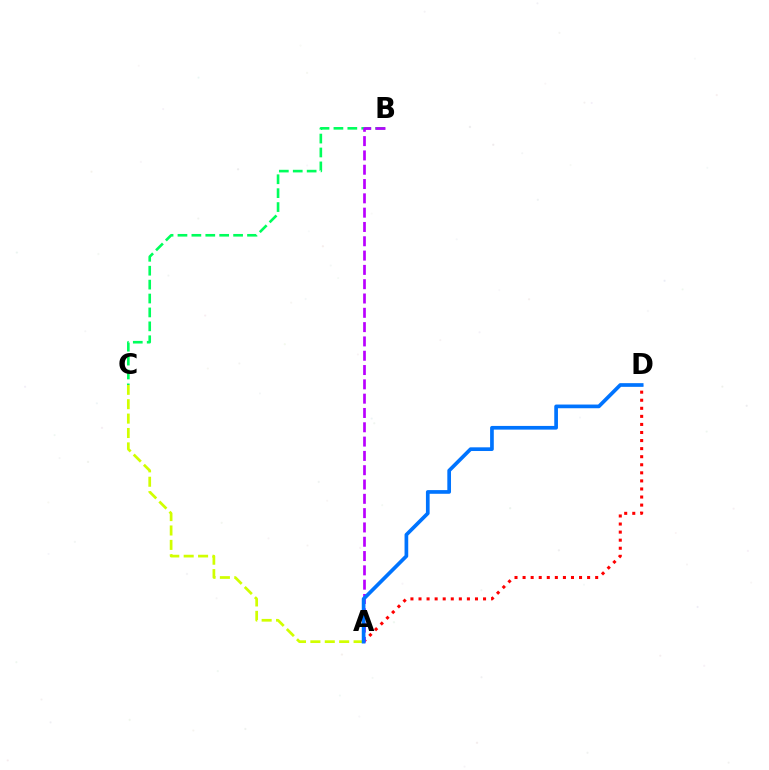{('A', 'D'): [{'color': '#ff0000', 'line_style': 'dotted', 'thickness': 2.19}, {'color': '#0074ff', 'line_style': 'solid', 'thickness': 2.66}], ('A', 'C'): [{'color': '#d1ff00', 'line_style': 'dashed', 'thickness': 1.96}], ('B', 'C'): [{'color': '#00ff5c', 'line_style': 'dashed', 'thickness': 1.89}], ('A', 'B'): [{'color': '#b900ff', 'line_style': 'dashed', 'thickness': 1.94}]}